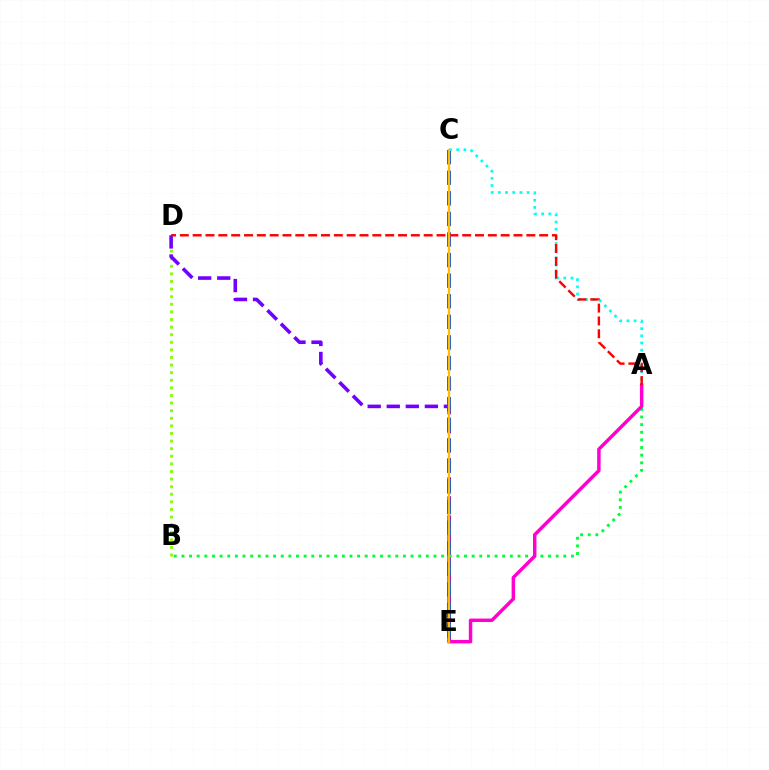{('B', 'D'): [{'color': '#84ff00', 'line_style': 'dotted', 'thickness': 2.06}], ('D', 'E'): [{'color': '#7200ff', 'line_style': 'dashed', 'thickness': 2.59}], ('C', 'E'): [{'color': '#004bff', 'line_style': 'dashed', 'thickness': 2.8}, {'color': '#ffbd00', 'line_style': 'solid', 'thickness': 1.63}], ('A', 'B'): [{'color': '#00ff39', 'line_style': 'dotted', 'thickness': 2.08}], ('A', 'C'): [{'color': '#00fff6', 'line_style': 'dotted', 'thickness': 1.95}], ('A', 'E'): [{'color': '#ff00cf', 'line_style': 'solid', 'thickness': 2.48}], ('A', 'D'): [{'color': '#ff0000', 'line_style': 'dashed', 'thickness': 1.74}]}